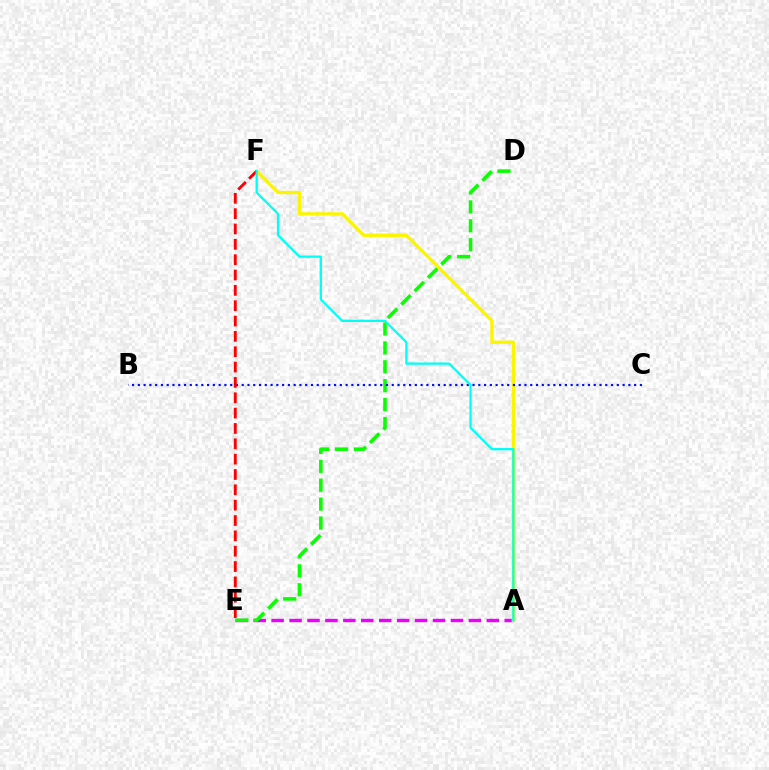{('A', 'E'): [{'color': '#ee00ff', 'line_style': 'dashed', 'thickness': 2.44}], ('D', 'E'): [{'color': '#08ff00', 'line_style': 'dashed', 'thickness': 2.57}], ('A', 'F'): [{'color': '#fcf500', 'line_style': 'solid', 'thickness': 2.38}, {'color': '#00fff6', 'line_style': 'solid', 'thickness': 1.64}], ('B', 'C'): [{'color': '#0010ff', 'line_style': 'dotted', 'thickness': 1.57}], ('E', 'F'): [{'color': '#ff0000', 'line_style': 'dashed', 'thickness': 2.08}]}